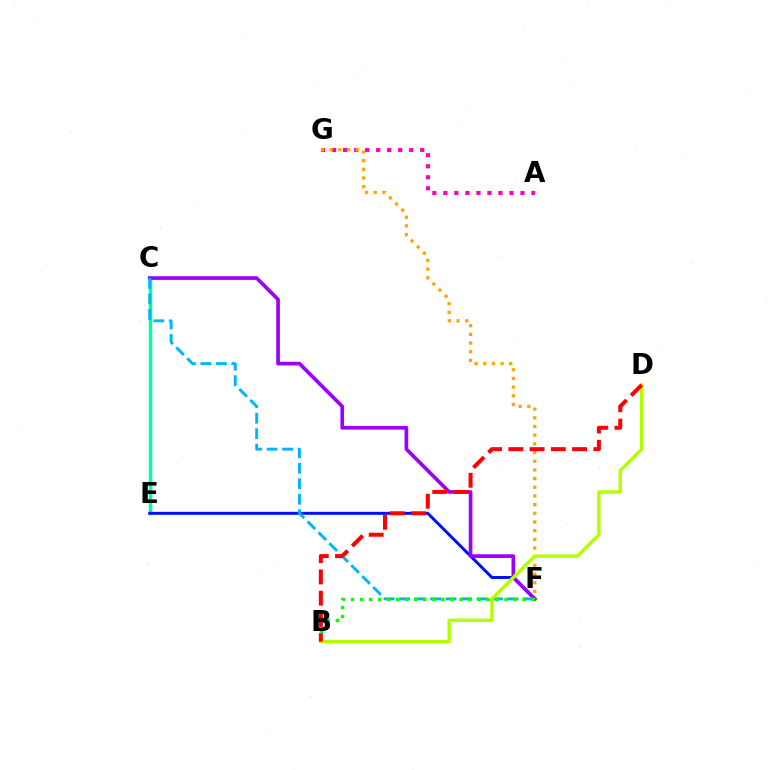{('C', 'E'): [{'color': '#00ff9d', 'line_style': 'solid', 'thickness': 2.48}], ('E', 'F'): [{'color': '#0010ff', 'line_style': 'solid', 'thickness': 2.14}], ('A', 'G'): [{'color': '#ff00bd', 'line_style': 'dotted', 'thickness': 2.99}], ('C', 'F'): [{'color': '#9b00ff', 'line_style': 'solid', 'thickness': 2.65}, {'color': '#00b5ff', 'line_style': 'dashed', 'thickness': 2.1}], ('F', 'G'): [{'color': '#ffa500', 'line_style': 'dotted', 'thickness': 2.36}], ('B', 'F'): [{'color': '#08ff00', 'line_style': 'dotted', 'thickness': 2.45}], ('B', 'D'): [{'color': '#b3ff00', 'line_style': 'solid', 'thickness': 2.45}, {'color': '#ff0000', 'line_style': 'dashed', 'thickness': 2.89}]}